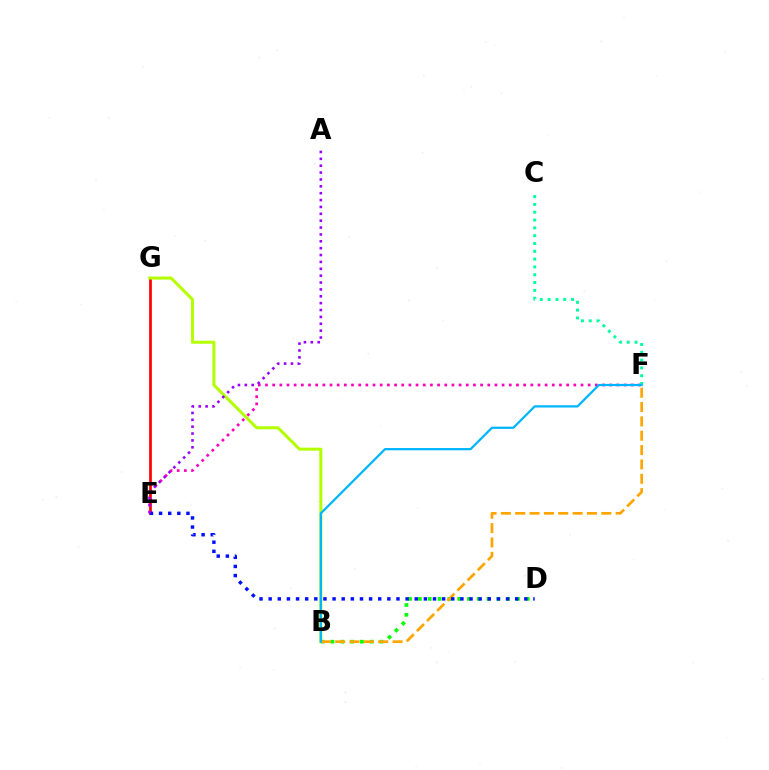{('E', 'F'): [{'color': '#ff00bd', 'line_style': 'dotted', 'thickness': 1.95}], ('B', 'D'): [{'color': '#08ff00', 'line_style': 'dotted', 'thickness': 2.66}], ('E', 'G'): [{'color': '#ff0000', 'line_style': 'solid', 'thickness': 1.93}], ('B', 'G'): [{'color': '#b3ff00', 'line_style': 'solid', 'thickness': 2.17}], ('B', 'F'): [{'color': '#ffa500', 'line_style': 'dashed', 'thickness': 1.95}, {'color': '#00b5ff', 'line_style': 'solid', 'thickness': 1.62}], ('C', 'F'): [{'color': '#00ff9d', 'line_style': 'dotted', 'thickness': 2.12}], ('D', 'E'): [{'color': '#0010ff', 'line_style': 'dotted', 'thickness': 2.48}], ('A', 'E'): [{'color': '#9b00ff', 'line_style': 'dotted', 'thickness': 1.87}]}